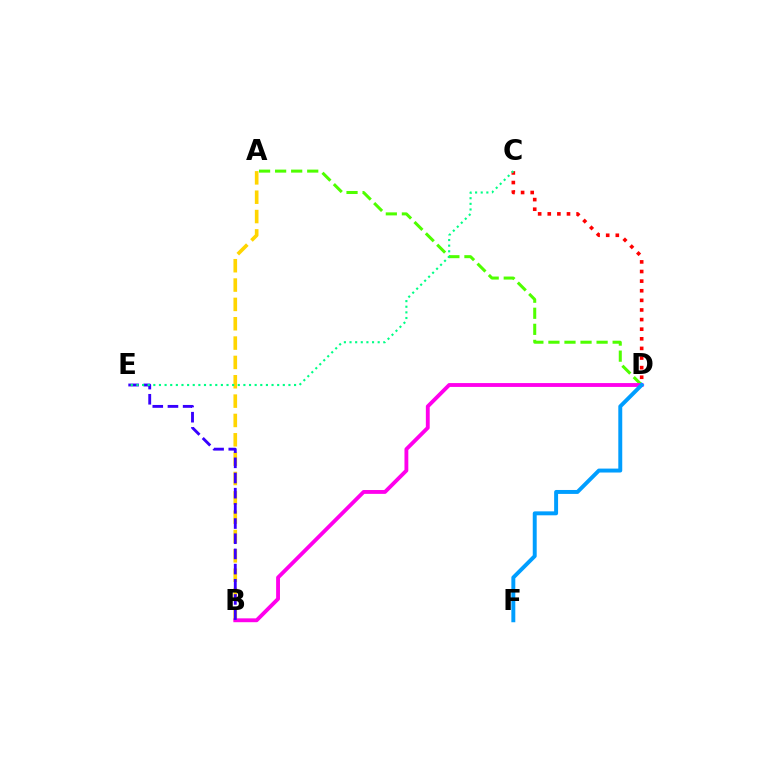{('A', 'D'): [{'color': '#4fff00', 'line_style': 'dashed', 'thickness': 2.18}], ('A', 'B'): [{'color': '#ffd500', 'line_style': 'dashed', 'thickness': 2.63}], ('B', 'D'): [{'color': '#ff00ed', 'line_style': 'solid', 'thickness': 2.77}], ('B', 'E'): [{'color': '#3700ff', 'line_style': 'dashed', 'thickness': 2.06}], ('C', 'D'): [{'color': '#ff0000', 'line_style': 'dotted', 'thickness': 2.61}], ('C', 'E'): [{'color': '#00ff86', 'line_style': 'dotted', 'thickness': 1.53}], ('D', 'F'): [{'color': '#009eff', 'line_style': 'solid', 'thickness': 2.83}]}